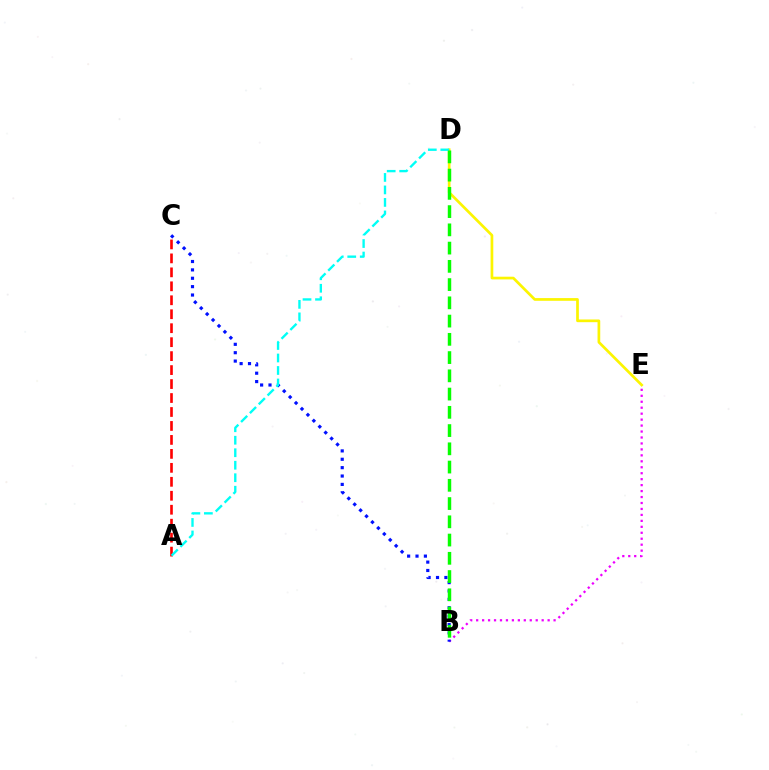{('B', 'E'): [{'color': '#ee00ff', 'line_style': 'dotted', 'thickness': 1.62}], ('D', 'E'): [{'color': '#fcf500', 'line_style': 'solid', 'thickness': 1.94}], ('B', 'C'): [{'color': '#0010ff', 'line_style': 'dotted', 'thickness': 2.28}], ('A', 'C'): [{'color': '#ff0000', 'line_style': 'dashed', 'thickness': 1.9}], ('A', 'D'): [{'color': '#00fff6', 'line_style': 'dashed', 'thickness': 1.7}], ('B', 'D'): [{'color': '#08ff00', 'line_style': 'dashed', 'thickness': 2.48}]}